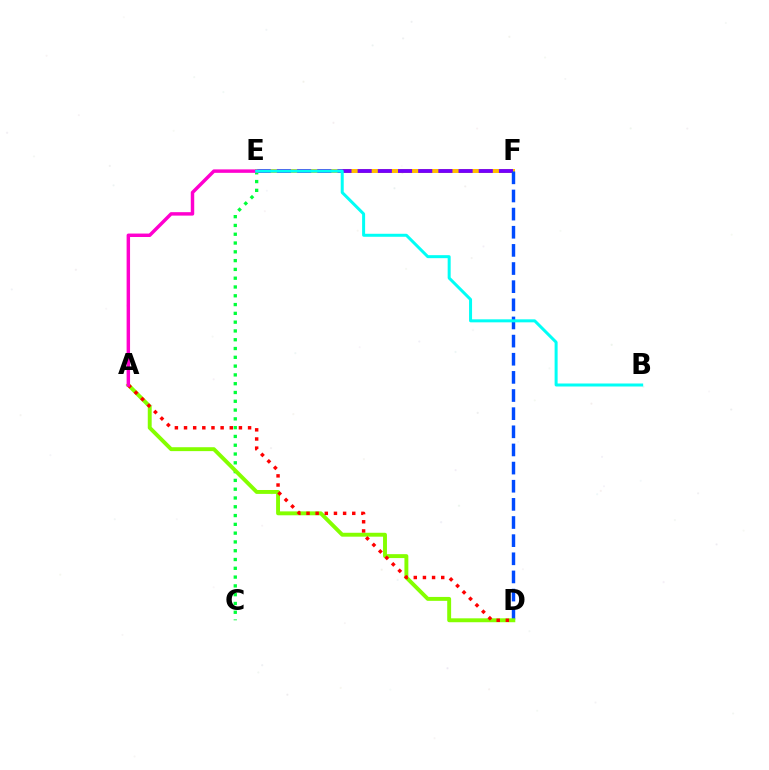{('E', 'F'): [{'color': '#ffbd00', 'line_style': 'solid', 'thickness': 2.86}, {'color': '#7200ff', 'line_style': 'dashed', 'thickness': 2.74}], ('C', 'E'): [{'color': '#00ff39', 'line_style': 'dotted', 'thickness': 2.39}], ('D', 'F'): [{'color': '#004bff', 'line_style': 'dashed', 'thickness': 2.46}], ('A', 'D'): [{'color': '#84ff00', 'line_style': 'solid', 'thickness': 2.81}, {'color': '#ff0000', 'line_style': 'dotted', 'thickness': 2.49}], ('A', 'E'): [{'color': '#ff00cf', 'line_style': 'solid', 'thickness': 2.48}], ('B', 'E'): [{'color': '#00fff6', 'line_style': 'solid', 'thickness': 2.16}]}